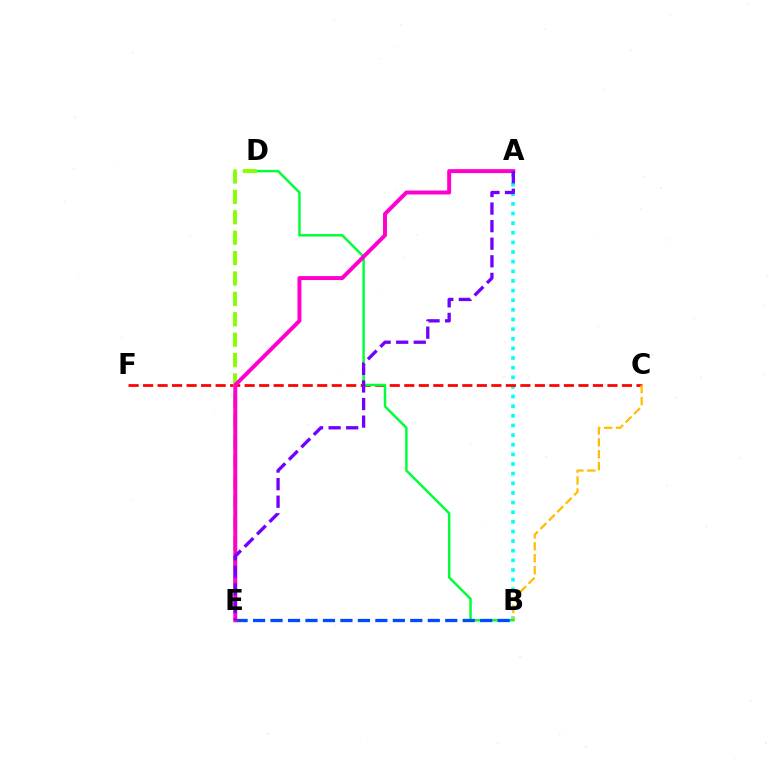{('A', 'B'): [{'color': '#00fff6', 'line_style': 'dotted', 'thickness': 2.62}], ('C', 'F'): [{'color': '#ff0000', 'line_style': 'dashed', 'thickness': 1.97}], ('B', 'C'): [{'color': '#ffbd00', 'line_style': 'dashed', 'thickness': 1.62}], ('B', 'D'): [{'color': '#00ff39', 'line_style': 'solid', 'thickness': 1.79}], ('D', 'E'): [{'color': '#84ff00', 'line_style': 'dashed', 'thickness': 2.77}], ('B', 'E'): [{'color': '#004bff', 'line_style': 'dashed', 'thickness': 2.37}], ('A', 'E'): [{'color': '#ff00cf', 'line_style': 'solid', 'thickness': 2.85}, {'color': '#7200ff', 'line_style': 'dashed', 'thickness': 2.39}]}